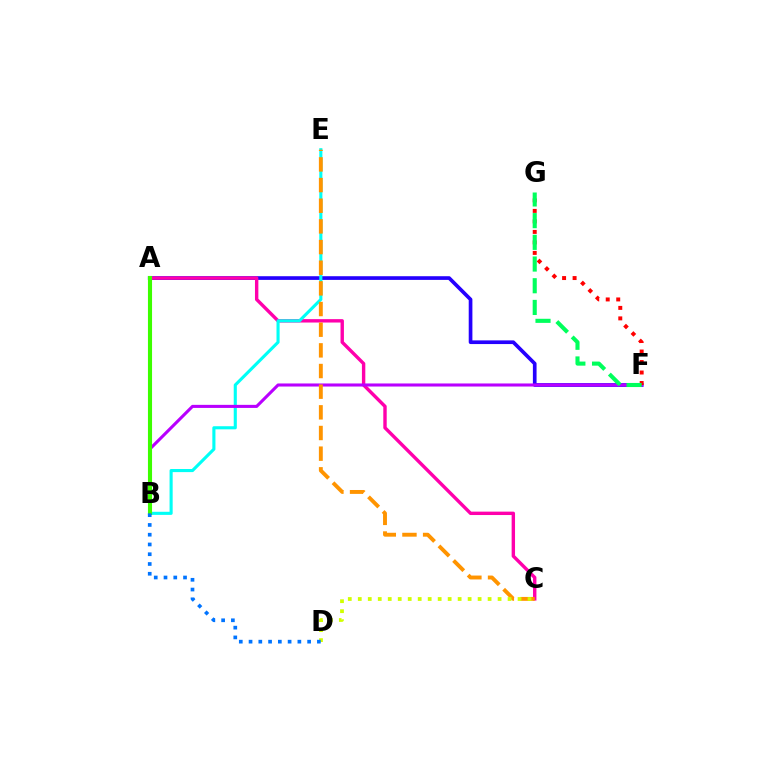{('A', 'F'): [{'color': '#2500ff', 'line_style': 'solid', 'thickness': 2.65}], ('A', 'C'): [{'color': '#ff00ac', 'line_style': 'solid', 'thickness': 2.44}], ('B', 'E'): [{'color': '#00fff6', 'line_style': 'solid', 'thickness': 2.24}], ('B', 'F'): [{'color': '#b900ff', 'line_style': 'solid', 'thickness': 2.21}], ('A', 'B'): [{'color': '#3dff00', 'line_style': 'solid', 'thickness': 2.95}], ('C', 'E'): [{'color': '#ff9400', 'line_style': 'dashed', 'thickness': 2.81}], ('C', 'D'): [{'color': '#d1ff00', 'line_style': 'dotted', 'thickness': 2.71}], ('F', 'G'): [{'color': '#ff0000', 'line_style': 'dotted', 'thickness': 2.85}, {'color': '#00ff5c', 'line_style': 'dashed', 'thickness': 2.95}], ('B', 'D'): [{'color': '#0074ff', 'line_style': 'dotted', 'thickness': 2.65}]}